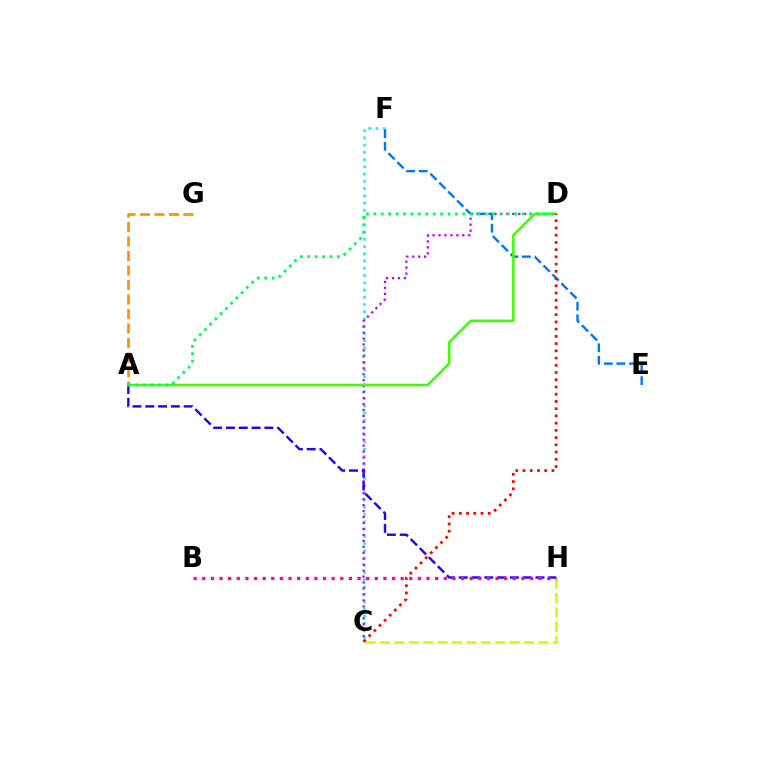{('C', 'F'): [{'color': '#00fff6', 'line_style': 'dotted', 'thickness': 1.97}], ('C', 'H'): [{'color': '#d1ff00', 'line_style': 'dashed', 'thickness': 1.96}], ('C', 'D'): [{'color': '#b900ff', 'line_style': 'dotted', 'thickness': 1.62}, {'color': '#ff0000', 'line_style': 'dotted', 'thickness': 1.96}], ('E', 'F'): [{'color': '#0074ff', 'line_style': 'dashed', 'thickness': 1.71}], ('A', 'H'): [{'color': '#2500ff', 'line_style': 'dashed', 'thickness': 1.74}], ('A', 'D'): [{'color': '#3dff00', 'line_style': 'solid', 'thickness': 1.81}, {'color': '#00ff5c', 'line_style': 'dotted', 'thickness': 2.01}], ('A', 'G'): [{'color': '#ff9400', 'line_style': 'dashed', 'thickness': 1.97}], ('B', 'H'): [{'color': '#ff00ac', 'line_style': 'dotted', 'thickness': 2.34}]}